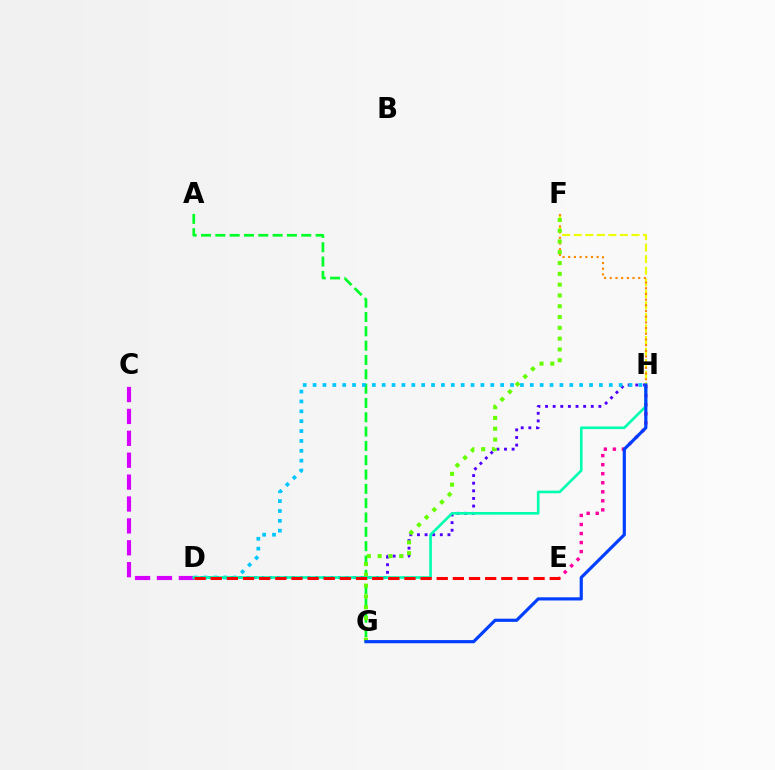{('A', 'G'): [{'color': '#00ff27', 'line_style': 'dashed', 'thickness': 1.95}], ('D', 'H'): [{'color': '#4f00ff', 'line_style': 'dotted', 'thickness': 2.07}, {'color': '#00c7ff', 'line_style': 'dotted', 'thickness': 2.68}, {'color': '#00ffaf', 'line_style': 'solid', 'thickness': 1.91}], ('F', 'H'): [{'color': '#eeff00', 'line_style': 'dashed', 'thickness': 1.57}, {'color': '#ff8800', 'line_style': 'dotted', 'thickness': 1.54}], ('C', 'D'): [{'color': '#d600ff', 'line_style': 'dashed', 'thickness': 2.97}], ('E', 'H'): [{'color': '#ff00a0', 'line_style': 'dotted', 'thickness': 2.46}], ('F', 'G'): [{'color': '#66ff00', 'line_style': 'dotted', 'thickness': 2.93}], ('D', 'E'): [{'color': '#ff0000', 'line_style': 'dashed', 'thickness': 2.19}], ('G', 'H'): [{'color': '#003fff', 'line_style': 'solid', 'thickness': 2.28}]}